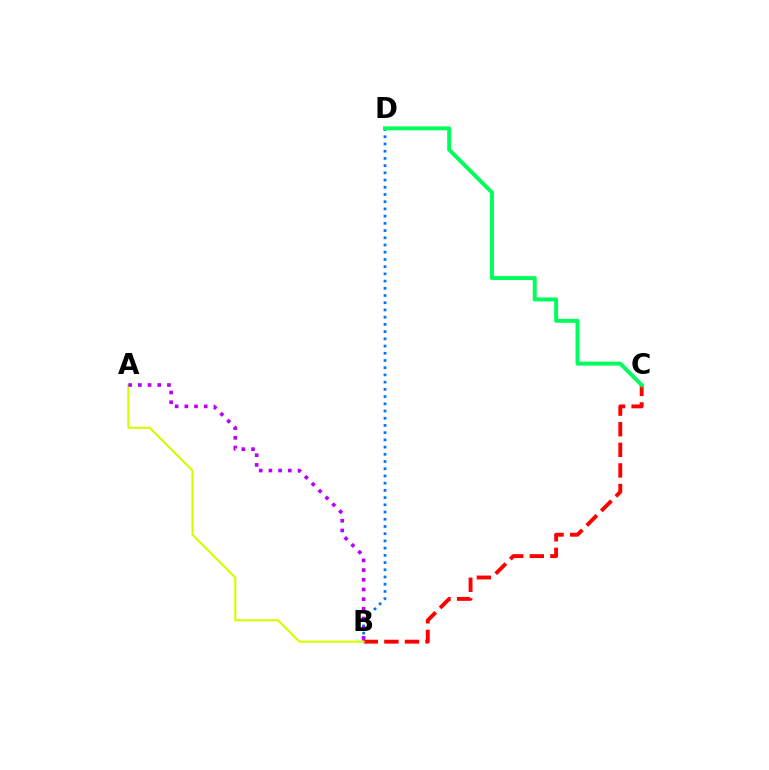{('B', 'D'): [{'color': '#0074ff', 'line_style': 'dotted', 'thickness': 1.96}], ('B', 'C'): [{'color': '#ff0000', 'line_style': 'dashed', 'thickness': 2.8}], ('C', 'D'): [{'color': '#00ff5c', 'line_style': 'solid', 'thickness': 2.84}], ('A', 'B'): [{'color': '#d1ff00', 'line_style': 'solid', 'thickness': 1.53}, {'color': '#b900ff', 'line_style': 'dotted', 'thickness': 2.63}]}